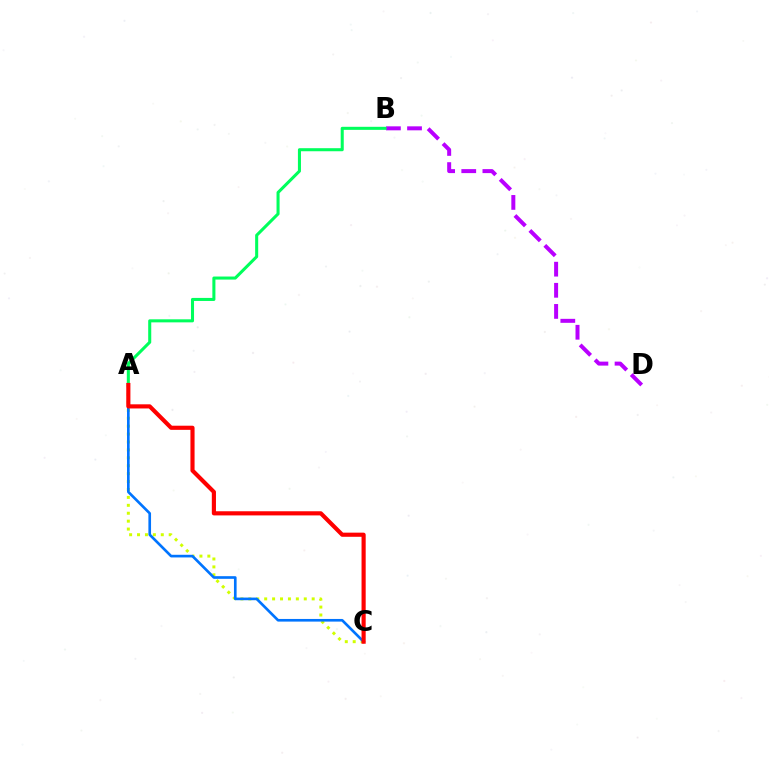{('B', 'D'): [{'color': '#b900ff', 'line_style': 'dashed', 'thickness': 2.87}], ('A', 'C'): [{'color': '#d1ff00', 'line_style': 'dotted', 'thickness': 2.15}, {'color': '#0074ff', 'line_style': 'solid', 'thickness': 1.91}, {'color': '#ff0000', 'line_style': 'solid', 'thickness': 2.98}], ('A', 'B'): [{'color': '#00ff5c', 'line_style': 'solid', 'thickness': 2.2}]}